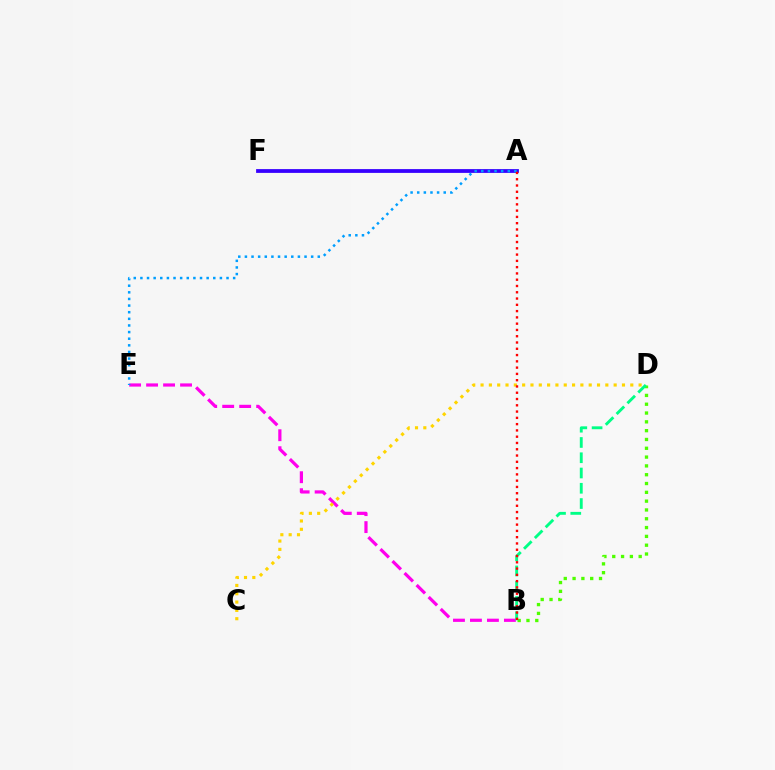{('B', 'E'): [{'color': '#ff00ed', 'line_style': 'dashed', 'thickness': 2.31}], ('C', 'D'): [{'color': '#ffd500', 'line_style': 'dotted', 'thickness': 2.26}], ('B', 'D'): [{'color': '#4fff00', 'line_style': 'dotted', 'thickness': 2.39}, {'color': '#00ff86', 'line_style': 'dashed', 'thickness': 2.07}], ('A', 'F'): [{'color': '#3700ff', 'line_style': 'solid', 'thickness': 2.72}], ('A', 'E'): [{'color': '#009eff', 'line_style': 'dotted', 'thickness': 1.8}], ('A', 'B'): [{'color': '#ff0000', 'line_style': 'dotted', 'thickness': 1.71}]}